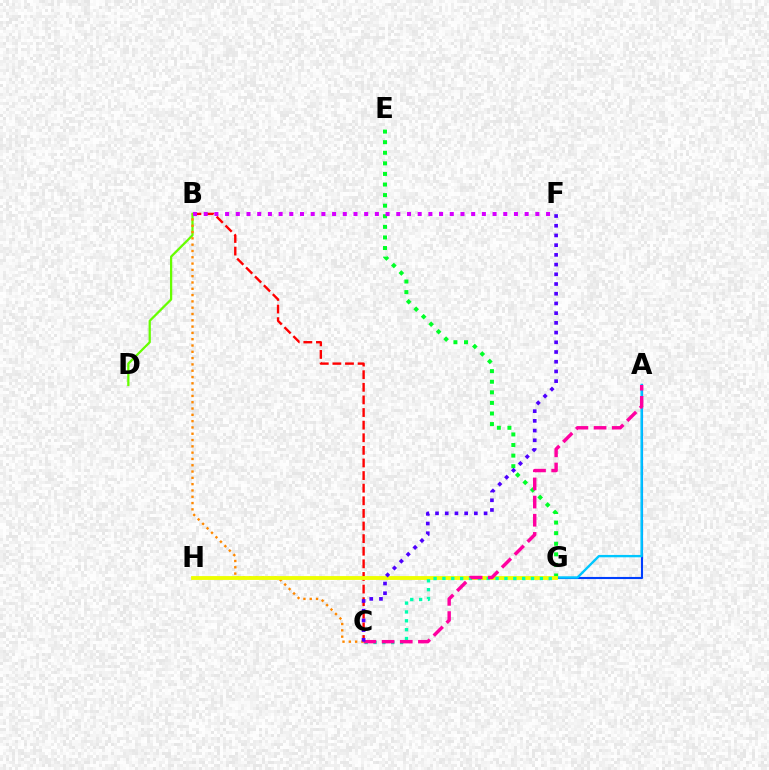{('A', 'G'): [{'color': '#003fff', 'line_style': 'solid', 'thickness': 1.52}, {'color': '#00c7ff', 'line_style': 'solid', 'thickness': 1.7}], ('B', 'C'): [{'color': '#ff0000', 'line_style': 'dashed', 'thickness': 1.71}, {'color': '#ff8800', 'line_style': 'dotted', 'thickness': 1.71}], ('B', 'D'): [{'color': '#66ff00', 'line_style': 'solid', 'thickness': 1.62}], ('E', 'G'): [{'color': '#00ff27', 'line_style': 'dotted', 'thickness': 2.88}], ('G', 'H'): [{'color': '#eeff00', 'line_style': 'solid', 'thickness': 2.77}], ('C', 'G'): [{'color': '#00ffaf', 'line_style': 'dotted', 'thickness': 2.41}], ('B', 'F'): [{'color': '#d600ff', 'line_style': 'dotted', 'thickness': 2.91}], ('A', 'C'): [{'color': '#ff00a0', 'line_style': 'dashed', 'thickness': 2.47}], ('C', 'F'): [{'color': '#4f00ff', 'line_style': 'dotted', 'thickness': 2.64}]}